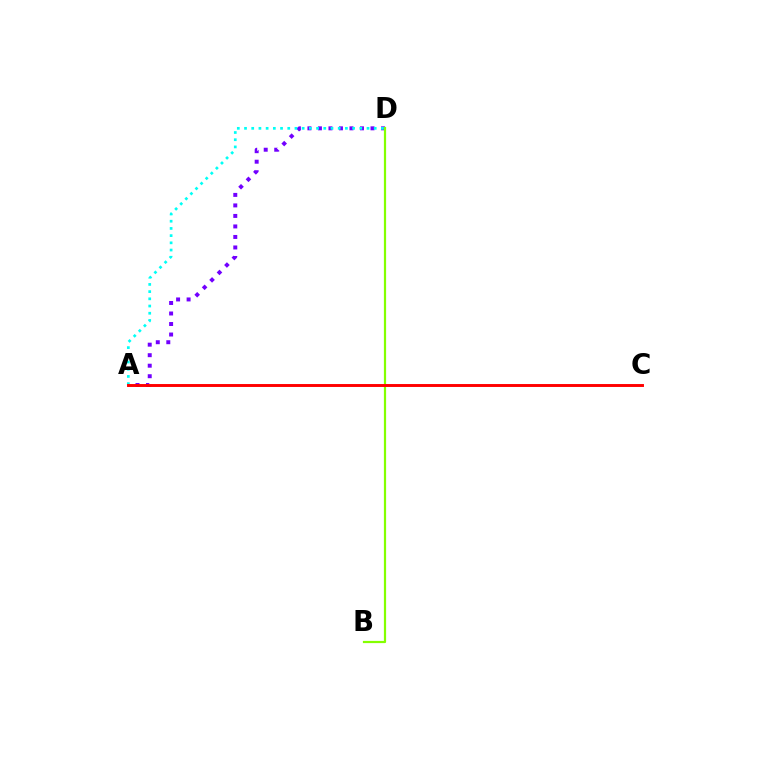{('A', 'D'): [{'color': '#7200ff', 'line_style': 'dotted', 'thickness': 2.86}, {'color': '#00fff6', 'line_style': 'dotted', 'thickness': 1.96}], ('B', 'D'): [{'color': '#84ff00', 'line_style': 'solid', 'thickness': 1.59}], ('A', 'C'): [{'color': '#ff0000', 'line_style': 'solid', 'thickness': 2.1}]}